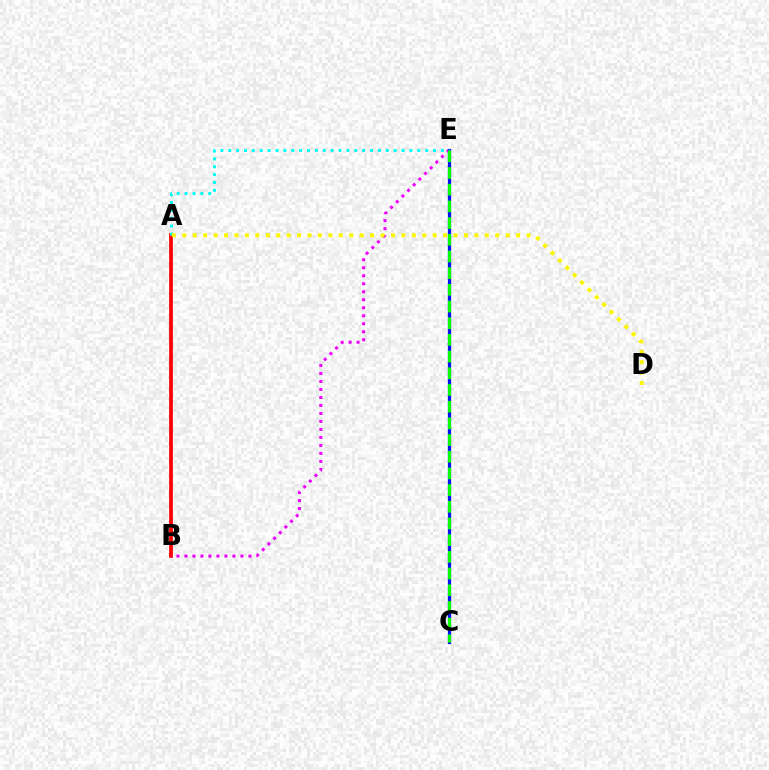{('A', 'B'): [{'color': '#ff0000', 'line_style': 'solid', 'thickness': 2.7}], ('B', 'E'): [{'color': '#ee00ff', 'line_style': 'dotted', 'thickness': 2.17}], ('C', 'E'): [{'color': '#0010ff', 'line_style': 'solid', 'thickness': 2.33}, {'color': '#08ff00', 'line_style': 'dashed', 'thickness': 2.27}], ('A', 'E'): [{'color': '#00fff6', 'line_style': 'dotted', 'thickness': 2.14}], ('A', 'D'): [{'color': '#fcf500', 'line_style': 'dotted', 'thickness': 2.83}]}